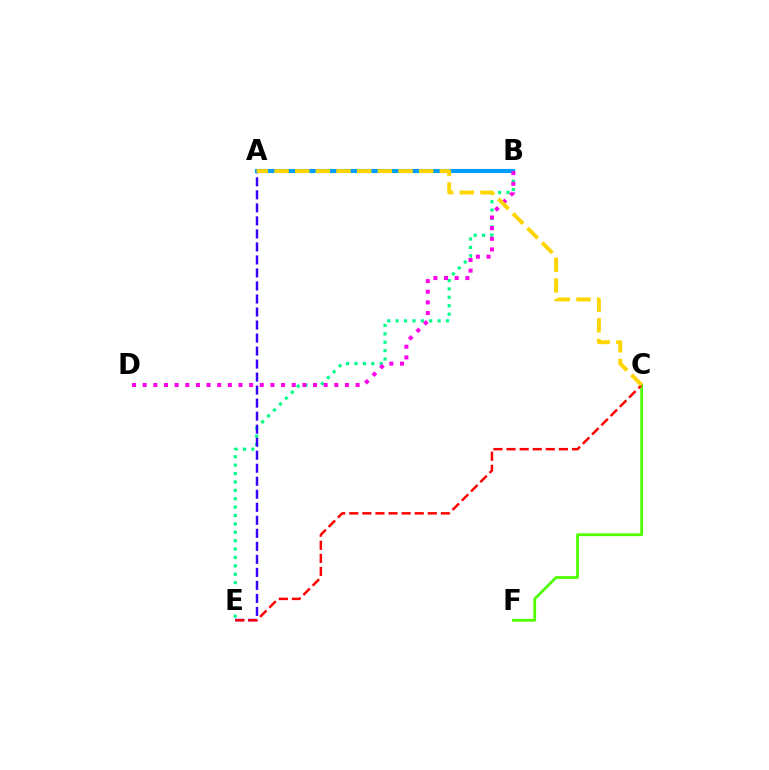{('C', 'F'): [{'color': '#4fff00', 'line_style': 'solid', 'thickness': 1.99}], ('B', 'E'): [{'color': '#00ff86', 'line_style': 'dotted', 'thickness': 2.28}], ('A', 'E'): [{'color': '#3700ff', 'line_style': 'dashed', 'thickness': 1.77}], ('A', 'B'): [{'color': '#009eff', 'line_style': 'solid', 'thickness': 2.94}], ('C', 'E'): [{'color': '#ff0000', 'line_style': 'dashed', 'thickness': 1.78}], ('B', 'D'): [{'color': '#ff00ed', 'line_style': 'dotted', 'thickness': 2.89}], ('A', 'C'): [{'color': '#ffd500', 'line_style': 'dashed', 'thickness': 2.81}]}